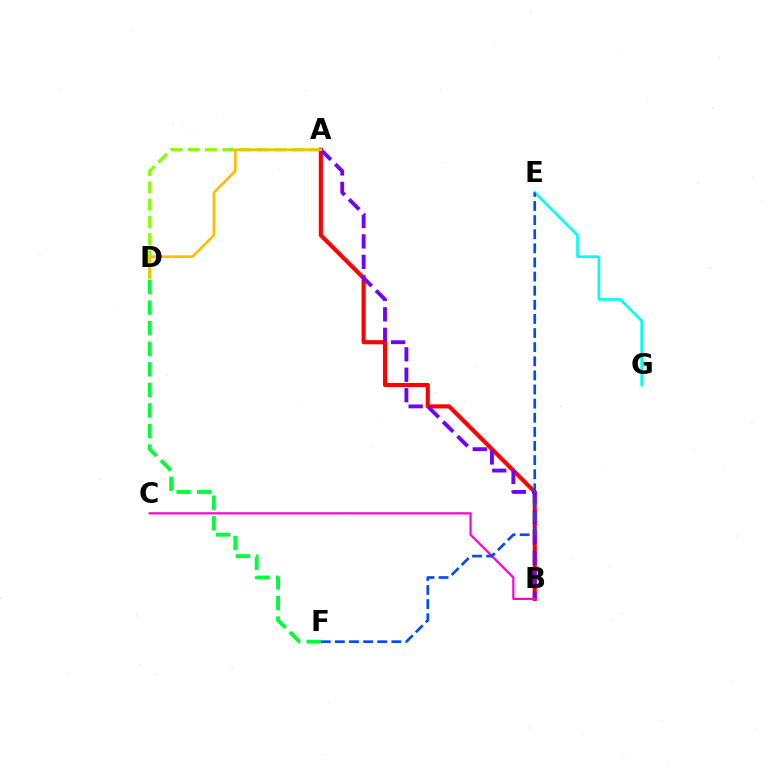{('A', 'D'): [{'color': '#84ff00', 'line_style': 'dashed', 'thickness': 2.35}, {'color': '#ffbd00', 'line_style': 'solid', 'thickness': 1.91}], ('E', 'G'): [{'color': '#00fff6', 'line_style': 'solid', 'thickness': 1.9}], ('A', 'B'): [{'color': '#ff0000', 'line_style': 'solid', 'thickness': 2.97}, {'color': '#7200ff', 'line_style': 'dashed', 'thickness': 2.78}], ('D', 'F'): [{'color': '#00ff39', 'line_style': 'dashed', 'thickness': 2.79}], ('B', 'C'): [{'color': '#ff00cf', 'line_style': 'solid', 'thickness': 1.58}], ('E', 'F'): [{'color': '#004bff', 'line_style': 'dashed', 'thickness': 1.92}]}